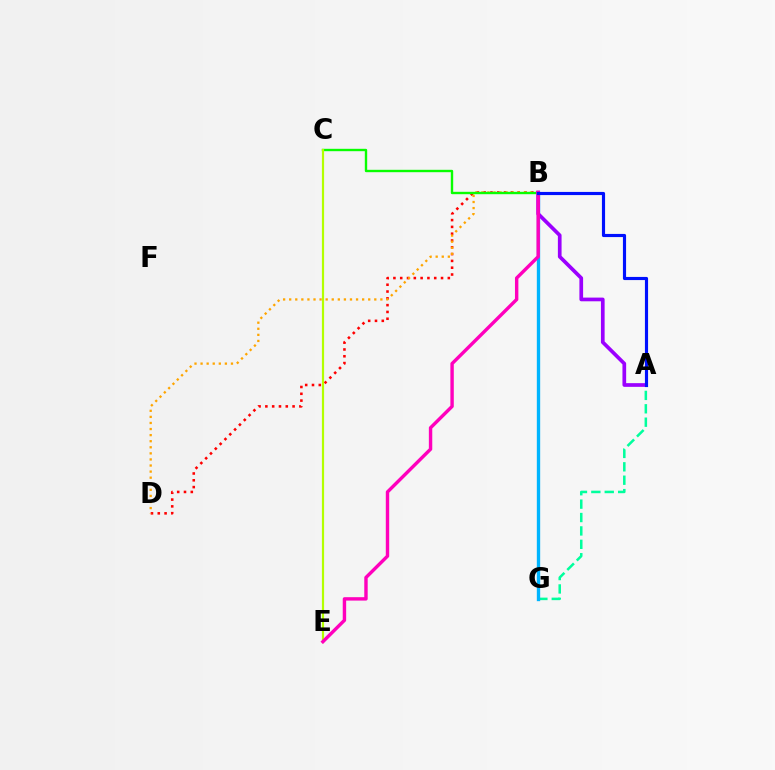{('B', 'D'): [{'color': '#ff0000', 'line_style': 'dotted', 'thickness': 1.85}, {'color': '#ffa500', 'line_style': 'dotted', 'thickness': 1.65}], ('A', 'G'): [{'color': '#00ff9d', 'line_style': 'dashed', 'thickness': 1.82}], ('B', 'C'): [{'color': '#08ff00', 'line_style': 'solid', 'thickness': 1.72}], ('B', 'G'): [{'color': '#00b5ff', 'line_style': 'solid', 'thickness': 2.41}], ('C', 'E'): [{'color': '#b3ff00', 'line_style': 'solid', 'thickness': 1.59}], ('A', 'B'): [{'color': '#9b00ff', 'line_style': 'solid', 'thickness': 2.66}, {'color': '#0010ff', 'line_style': 'solid', 'thickness': 2.27}], ('B', 'E'): [{'color': '#ff00bd', 'line_style': 'solid', 'thickness': 2.45}]}